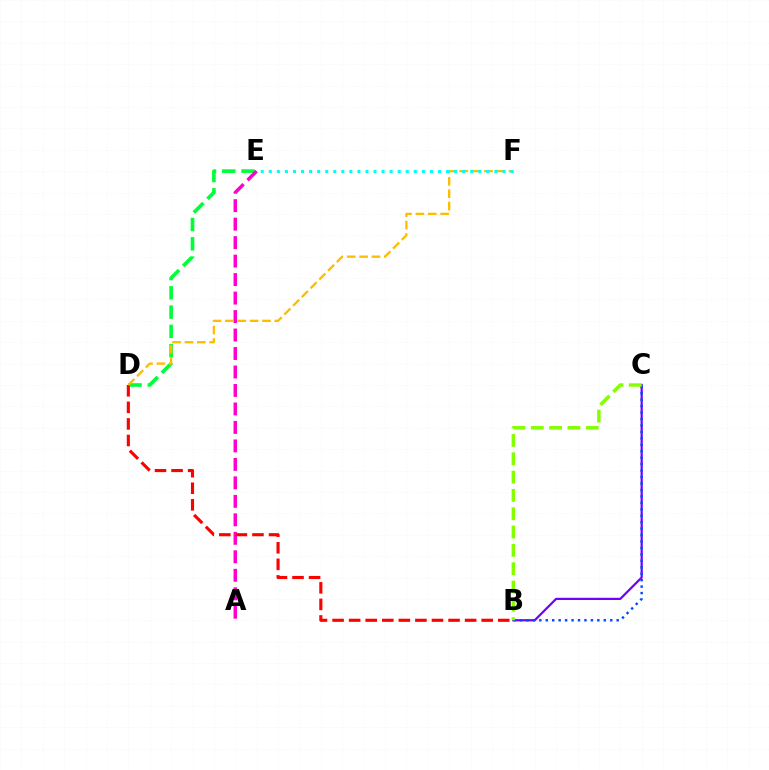{('D', 'E'): [{'color': '#00ff39', 'line_style': 'dashed', 'thickness': 2.62}], ('B', 'C'): [{'color': '#7200ff', 'line_style': 'solid', 'thickness': 1.6}, {'color': '#004bff', 'line_style': 'dotted', 'thickness': 1.75}, {'color': '#84ff00', 'line_style': 'dashed', 'thickness': 2.49}], ('A', 'E'): [{'color': '#ff00cf', 'line_style': 'dashed', 'thickness': 2.51}], ('B', 'D'): [{'color': '#ff0000', 'line_style': 'dashed', 'thickness': 2.25}], ('D', 'F'): [{'color': '#ffbd00', 'line_style': 'dashed', 'thickness': 1.68}], ('E', 'F'): [{'color': '#00fff6', 'line_style': 'dotted', 'thickness': 2.19}]}